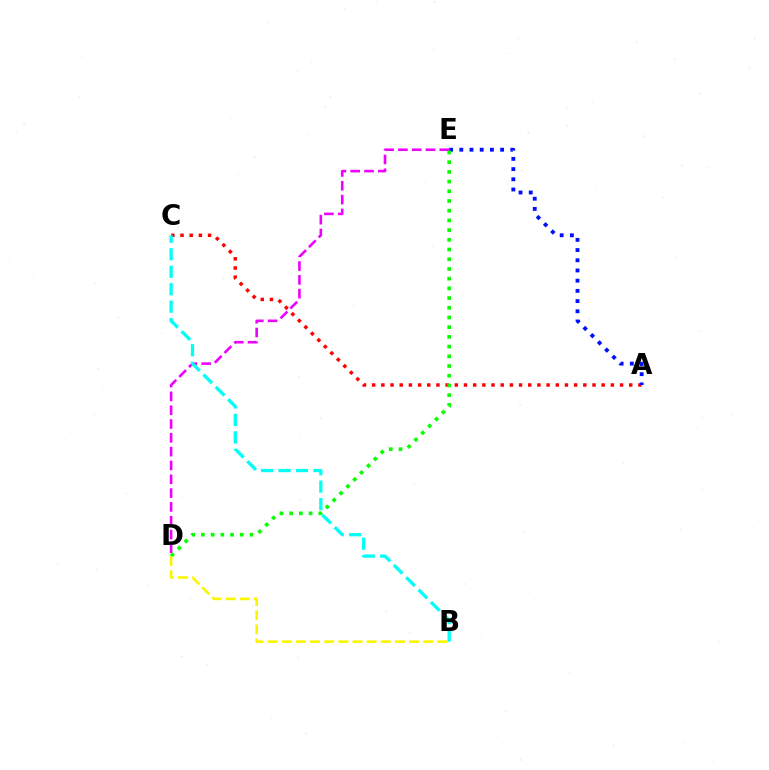{('D', 'E'): [{'color': '#ee00ff', 'line_style': 'dashed', 'thickness': 1.88}, {'color': '#08ff00', 'line_style': 'dotted', 'thickness': 2.64}], ('A', 'C'): [{'color': '#ff0000', 'line_style': 'dotted', 'thickness': 2.49}], ('A', 'E'): [{'color': '#0010ff', 'line_style': 'dotted', 'thickness': 2.77}], ('B', 'D'): [{'color': '#fcf500', 'line_style': 'dashed', 'thickness': 1.92}], ('B', 'C'): [{'color': '#00fff6', 'line_style': 'dashed', 'thickness': 2.37}]}